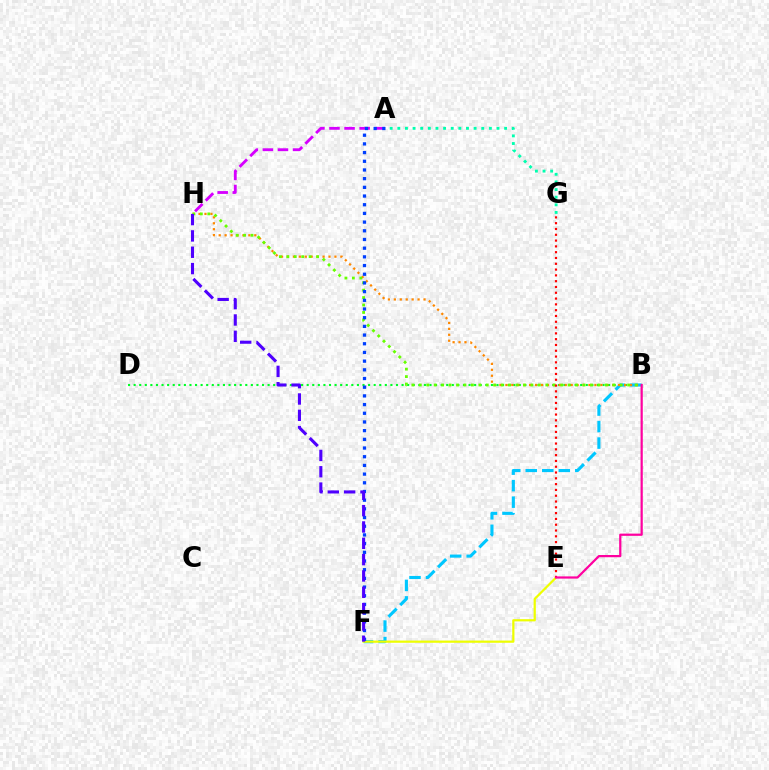{('B', 'D'): [{'color': '#00ff27', 'line_style': 'dotted', 'thickness': 1.52}], ('B', 'F'): [{'color': '#00c7ff', 'line_style': 'dashed', 'thickness': 2.24}], ('A', 'H'): [{'color': '#d600ff', 'line_style': 'dashed', 'thickness': 2.05}], ('B', 'H'): [{'color': '#ff8800', 'line_style': 'dotted', 'thickness': 1.61}, {'color': '#66ff00', 'line_style': 'dotted', 'thickness': 2.02}], ('A', 'G'): [{'color': '#00ffaf', 'line_style': 'dotted', 'thickness': 2.07}], ('E', 'F'): [{'color': '#eeff00', 'line_style': 'solid', 'thickness': 1.6}], ('A', 'F'): [{'color': '#003fff', 'line_style': 'dotted', 'thickness': 2.36}], ('F', 'H'): [{'color': '#4f00ff', 'line_style': 'dashed', 'thickness': 2.22}], ('E', 'G'): [{'color': '#ff0000', 'line_style': 'dotted', 'thickness': 1.58}], ('B', 'E'): [{'color': '#ff00a0', 'line_style': 'solid', 'thickness': 1.6}]}